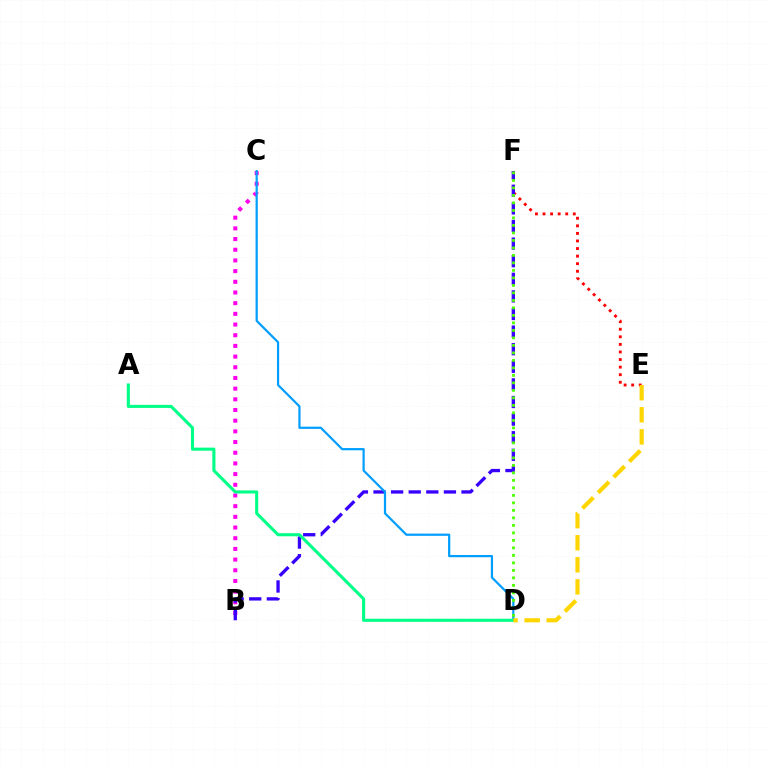{('E', 'F'): [{'color': '#ff0000', 'line_style': 'dotted', 'thickness': 2.06}], ('B', 'C'): [{'color': '#ff00ed', 'line_style': 'dotted', 'thickness': 2.9}], ('B', 'F'): [{'color': '#3700ff', 'line_style': 'dashed', 'thickness': 2.39}], ('C', 'D'): [{'color': '#009eff', 'line_style': 'solid', 'thickness': 1.59}], ('A', 'D'): [{'color': '#00ff86', 'line_style': 'solid', 'thickness': 2.21}], ('D', 'F'): [{'color': '#4fff00', 'line_style': 'dotted', 'thickness': 2.04}], ('D', 'E'): [{'color': '#ffd500', 'line_style': 'dashed', 'thickness': 3.0}]}